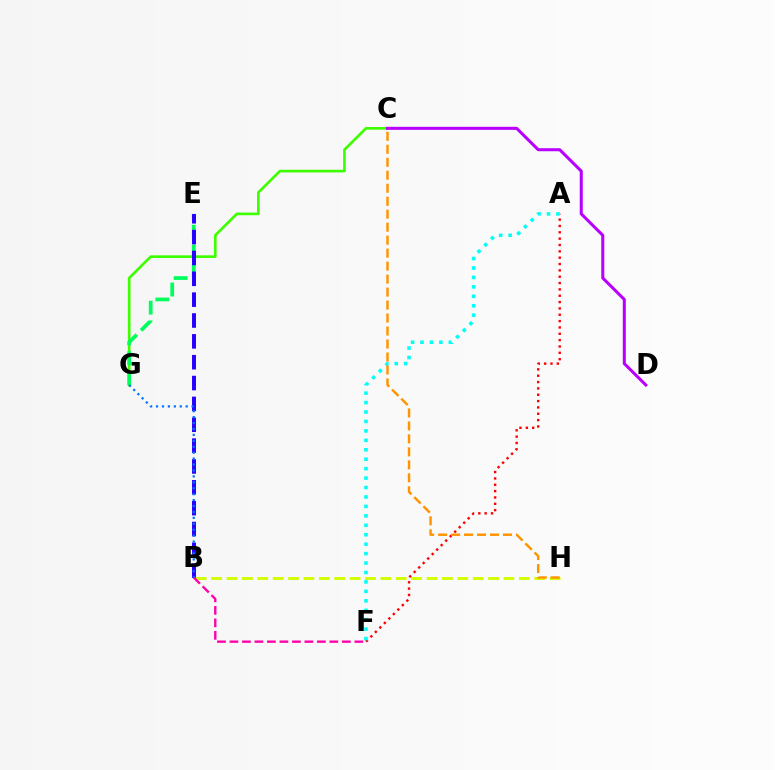{('C', 'G'): [{'color': '#3dff00', 'line_style': 'solid', 'thickness': 1.92}], ('B', 'H'): [{'color': '#d1ff00', 'line_style': 'dashed', 'thickness': 2.09}], ('E', 'G'): [{'color': '#00ff5c', 'line_style': 'dashed', 'thickness': 2.7}], ('A', 'F'): [{'color': '#ff0000', 'line_style': 'dotted', 'thickness': 1.72}, {'color': '#00fff6', 'line_style': 'dotted', 'thickness': 2.56}], ('B', 'E'): [{'color': '#2500ff', 'line_style': 'dashed', 'thickness': 2.83}], ('C', 'D'): [{'color': '#b900ff', 'line_style': 'solid', 'thickness': 2.19}], ('C', 'H'): [{'color': '#ff9400', 'line_style': 'dashed', 'thickness': 1.76}], ('B', 'F'): [{'color': '#ff00ac', 'line_style': 'dashed', 'thickness': 1.7}], ('B', 'G'): [{'color': '#0074ff', 'line_style': 'dotted', 'thickness': 1.61}]}